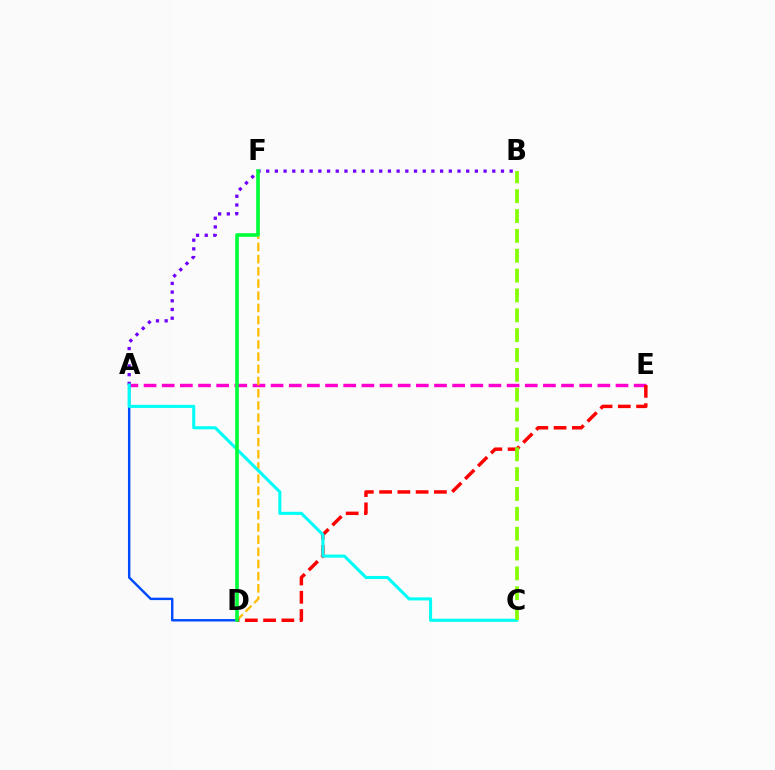{('A', 'E'): [{'color': '#ff00cf', 'line_style': 'dashed', 'thickness': 2.47}], ('D', 'F'): [{'color': '#ffbd00', 'line_style': 'dashed', 'thickness': 1.66}, {'color': '#00ff39', 'line_style': 'solid', 'thickness': 2.62}], ('A', 'D'): [{'color': '#004bff', 'line_style': 'solid', 'thickness': 1.74}], ('A', 'B'): [{'color': '#7200ff', 'line_style': 'dotted', 'thickness': 2.36}], ('D', 'E'): [{'color': '#ff0000', 'line_style': 'dashed', 'thickness': 2.48}], ('A', 'C'): [{'color': '#00fff6', 'line_style': 'solid', 'thickness': 2.21}], ('B', 'C'): [{'color': '#84ff00', 'line_style': 'dashed', 'thickness': 2.7}]}